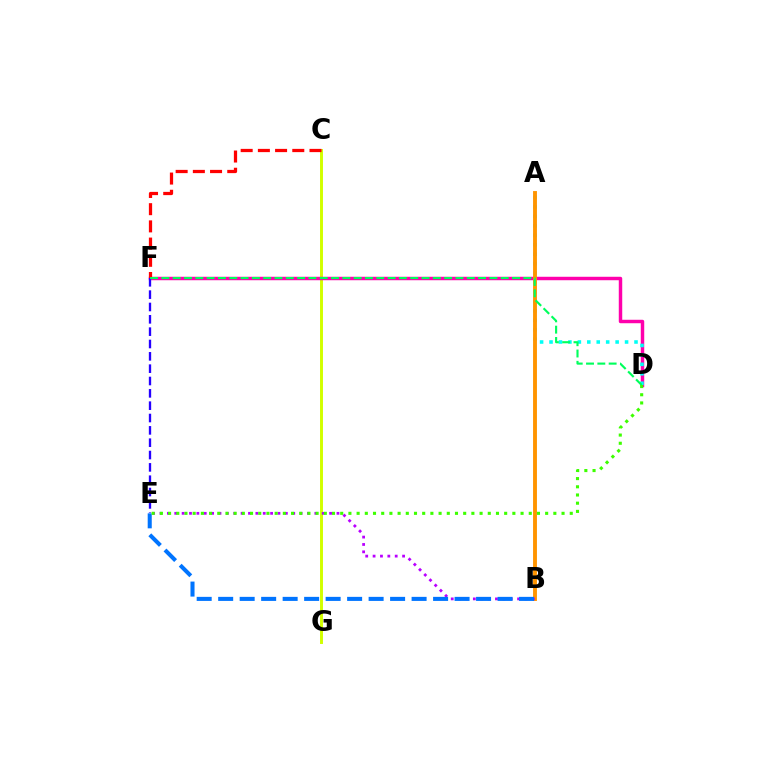{('C', 'G'): [{'color': '#d1ff00', 'line_style': 'solid', 'thickness': 2.12}], ('D', 'F'): [{'color': '#ff00ac', 'line_style': 'solid', 'thickness': 2.48}, {'color': '#00ff5c', 'line_style': 'dashed', 'thickness': 1.54}], ('A', 'D'): [{'color': '#00fff6', 'line_style': 'dotted', 'thickness': 2.57}], ('A', 'B'): [{'color': '#ff9400', 'line_style': 'solid', 'thickness': 2.79}], ('B', 'E'): [{'color': '#b900ff', 'line_style': 'dotted', 'thickness': 2.0}, {'color': '#0074ff', 'line_style': 'dashed', 'thickness': 2.92}], ('C', 'F'): [{'color': '#ff0000', 'line_style': 'dashed', 'thickness': 2.34}], ('E', 'F'): [{'color': '#2500ff', 'line_style': 'dashed', 'thickness': 1.68}], ('D', 'E'): [{'color': '#3dff00', 'line_style': 'dotted', 'thickness': 2.23}]}